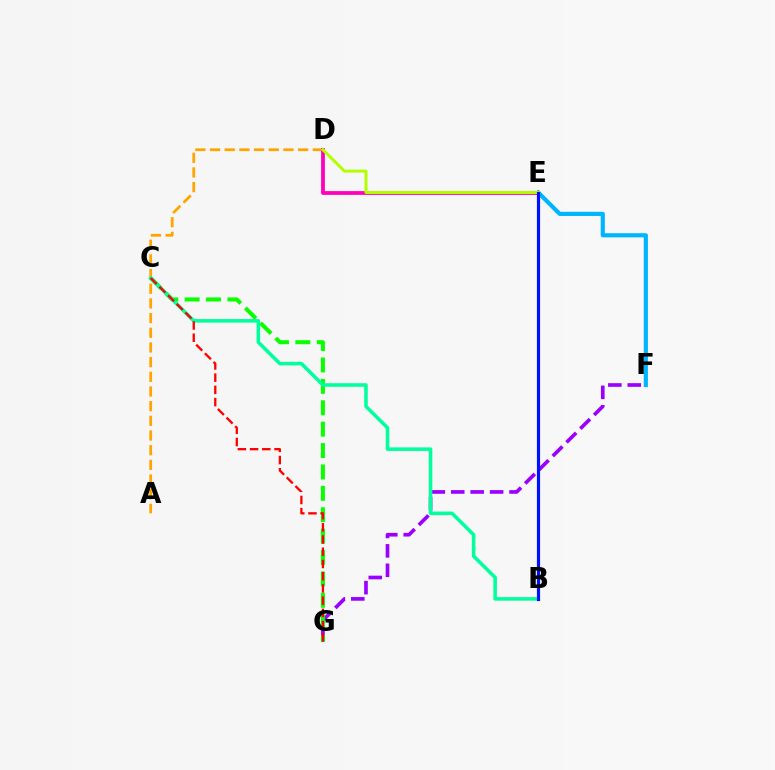{('F', 'G'): [{'color': '#9b00ff', 'line_style': 'dashed', 'thickness': 2.64}], ('E', 'F'): [{'color': '#00b5ff', 'line_style': 'solid', 'thickness': 2.99}], ('A', 'D'): [{'color': '#ffa500', 'line_style': 'dashed', 'thickness': 1.99}], ('C', 'G'): [{'color': '#08ff00', 'line_style': 'dashed', 'thickness': 2.91}, {'color': '#ff0000', 'line_style': 'dashed', 'thickness': 1.66}], ('D', 'E'): [{'color': '#ff00bd', 'line_style': 'solid', 'thickness': 2.72}, {'color': '#b3ff00', 'line_style': 'solid', 'thickness': 2.14}], ('B', 'C'): [{'color': '#00ff9d', 'line_style': 'solid', 'thickness': 2.55}], ('B', 'E'): [{'color': '#0010ff', 'line_style': 'solid', 'thickness': 2.28}]}